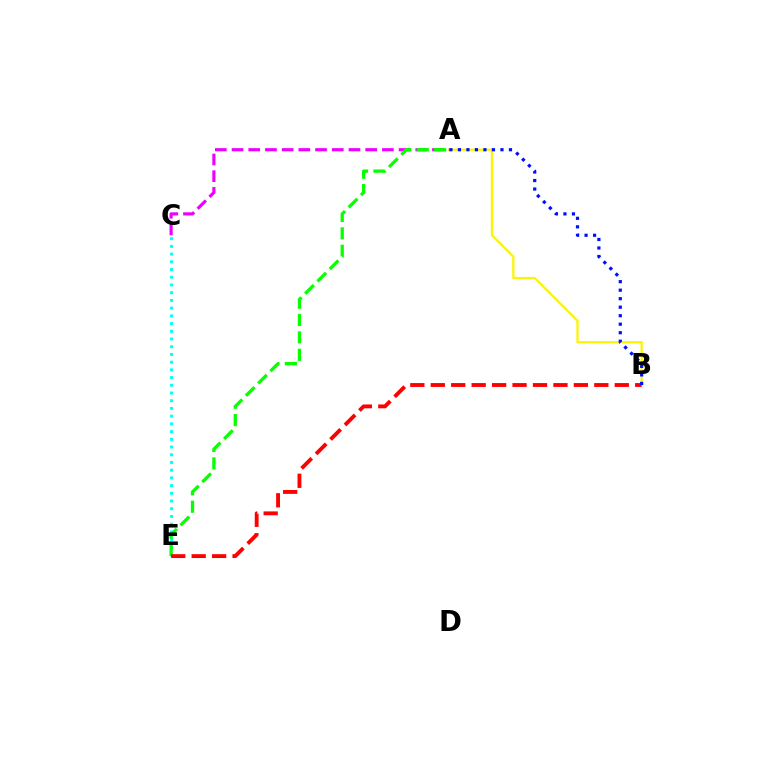{('A', 'B'): [{'color': '#fcf500', 'line_style': 'solid', 'thickness': 1.63}, {'color': '#0010ff', 'line_style': 'dotted', 'thickness': 2.31}], ('C', 'E'): [{'color': '#00fff6', 'line_style': 'dotted', 'thickness': 2.1}], ('A', 'C'): [{'color': '#ee00ff', 'line_style': 'dashed', 'thickness': 2.27}], ('A', 'E'): [{'color': '#08ff00', 'line_style': 'dashed', 'thickness': 2.36}], ('B', 'E'): [{'color': '#ff0000', 'line_style': 'dashed', 'thickness': 2.78}]}